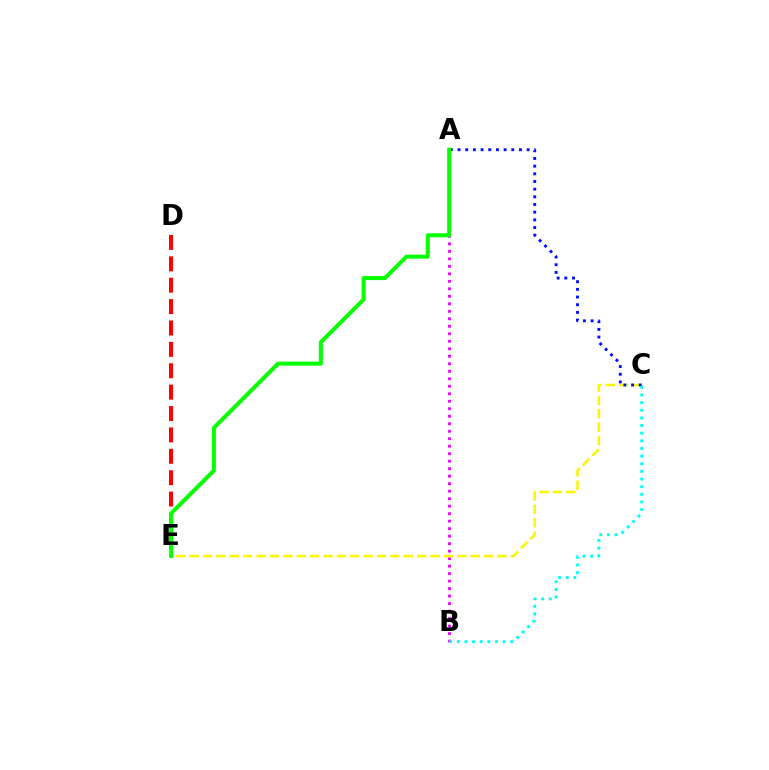{('A', 'B'): [{'color': '#ee00ff', 'line_style': 'dotted', 'thickness': 2.04}], ('C', 'E'): [{'color': '#fcf500', 'line_style': 'dashed', 'thickness': 1.82}], ('A', 'C'): [{'color': '#0010ff', 'line_style': 'dotted', 'thickness': 2.09}], ('B', 'C'): [{'color': '#00fff6', 'line_style': 'dotted', 'thickness': 2.08}], ('D', 'E'): [{'color': '#ff0000', 'line_style': 'dashed', 'thickness': 2.9}], ('A', 'E'): [{'color': '#08ff00', 'line_style': 'solid', 'thickness': 2.89}]}